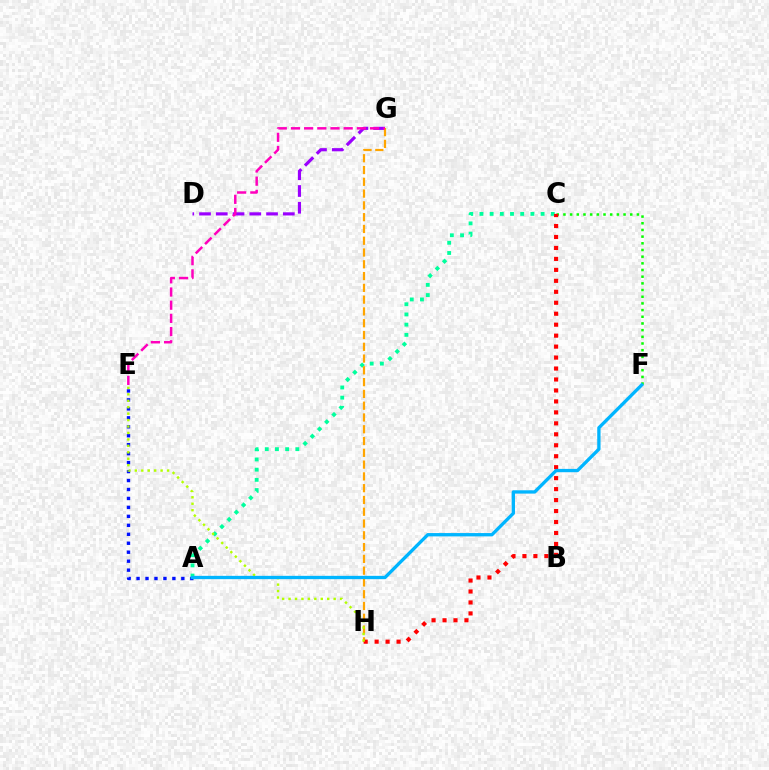{('A', 'E'): [{'color': '#0010ff', 'line_style': 'dotted', 'thickness': 2.43}], ('C', 'F'): [{'color': '#08ff00', 'line_style': 'dotted', 'thickness': 1.81}], ('D', 'G'): [{'color': '#9b00ff', 'line_style': 'dashed', 'thickness': 2.28}], ('A', 'C'): [{'color': '#00ff9d', 'line_style': 'dotted', 'thickness': 2.77}], ('G', 'H'): [{'color': '#ffa500', 'line_style': 'dashed', 'thickness': 1.6}], ('C', 'H'): [{'color': '#ff0000', 'line_style': 'dotted', 'thickness': 2.98}], ('E', 'H'): [{'color': '#b3ff00', 'line_style': 'dotted', 'thickness': 1.75}], ('A', 'F'): [{'color': '#00b5ff', 'line_style': 'solid', 'thickness': 2.39}], ('E', 'G'): [{'color': '#ff00bd', 'line_style': 'dashed', 'thickness': 1.79}]}